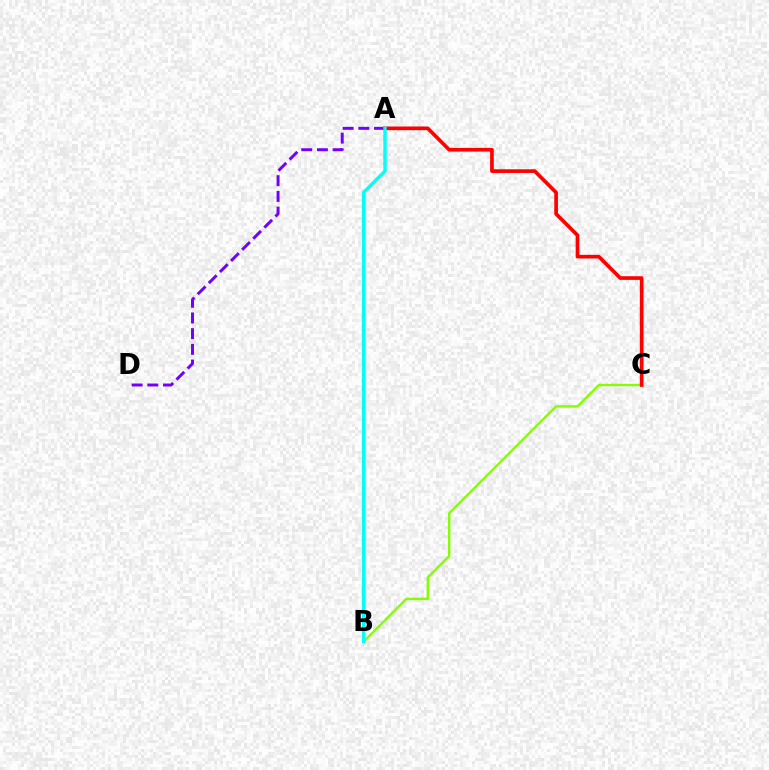{('A', 'D'): [{'color': '#7200ff', 'line_style': 'dashed', 'thickness': 2.13}], ('B', 'C'): [{'color': '#84ff00', 'line_style': 'solid', 'thickness': 1.73}], ('A', 'C'): [{'color': '#ff0000', 'line_style': 'solid', 'thickness': 2.64}], ('A', 'B'): [{'color': '#00fff6', 'line_style': 'solid', 'thickness': 2.47}]}